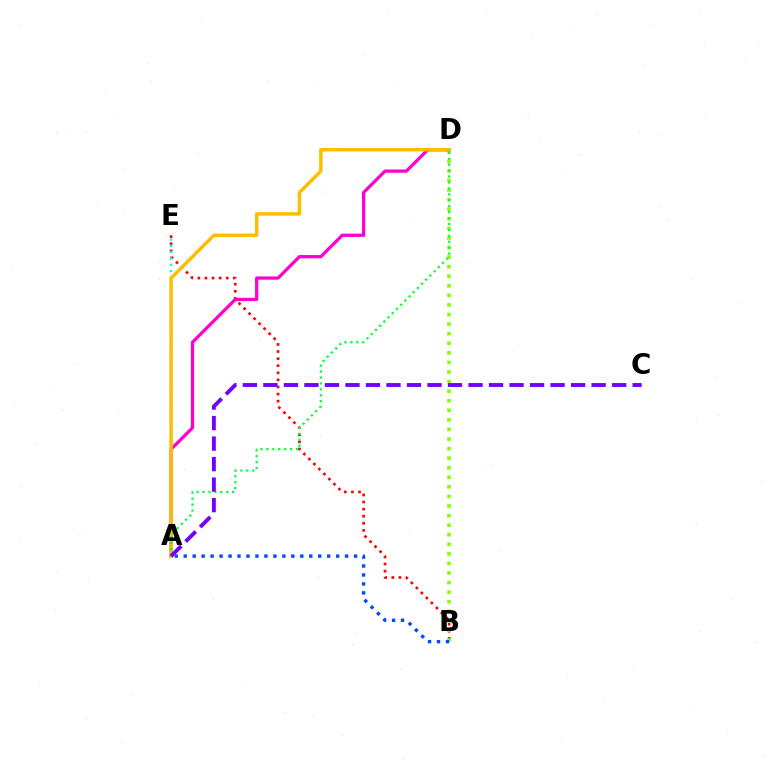{('B', 'E'): [{'color': '#ff0000', 'line_style': 'dotted', 'thickness': 1.93}], ('A', 'E'): [{'color': '#00fff6', 'line_style': 'dotted', 'thickness': 1.71}], ('B', 'D'): [{'color': '#84ff00', 'line_style': 'dotted', 'thickness': 2.6}], ('A', 'D'): [{'color': '#ff00cf', 'line_style': 'solid', 'thickness': 2.35}, {'color': '#ffbd00', 'line_style': 'solid', 'thickness': 2.49}, {'color': '#00ff39', 'line_style': 'dotted', 'thickness': 1.61}], ('A', 'C'): [{'color': '#7200ff', 'line_style': 'dashed', 'thickness': 2.79}], ('A', 'B'): [{'color': '#004bff', 'line_style': 'dotted', 'thickness': 2.44}]}